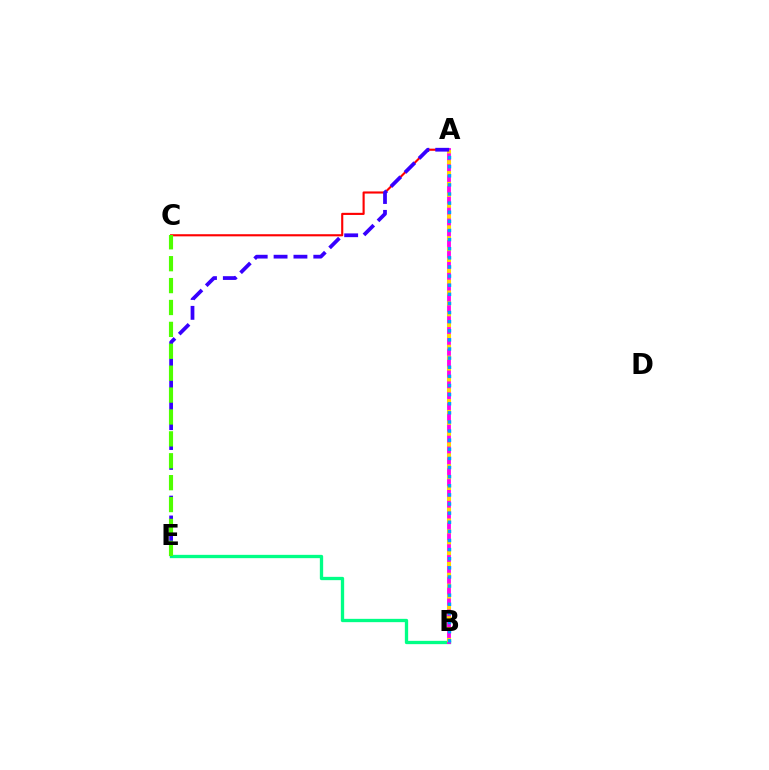{('B', 'E'): [{'color': '#00ff86', 'line_style': 'solid', 'thickness': 2.38}], ('A', 'C'): [{'color': '#ff0000', 'line_style': 'solid', 'thickness': 1.53}], ('A', 'B'): [{'color': '#ff00ed', 'line_style': 'solid', 'thickness': 2.75}, {'color': '#ffd500', 'line_style': 'dotted', 'thickness': 2.95}, {'color': '#009eff', 'line_style': 'dotted', 'thickness': 2.48}], ('A', 'E'): [{'color': '#3700ff', 'line_style': 'dashed', 'thickness': 2.7}], ('C', 'E'): [{'color': '#4fff00', 'line_style': 'dashed', 'thickness': 2.97}]}